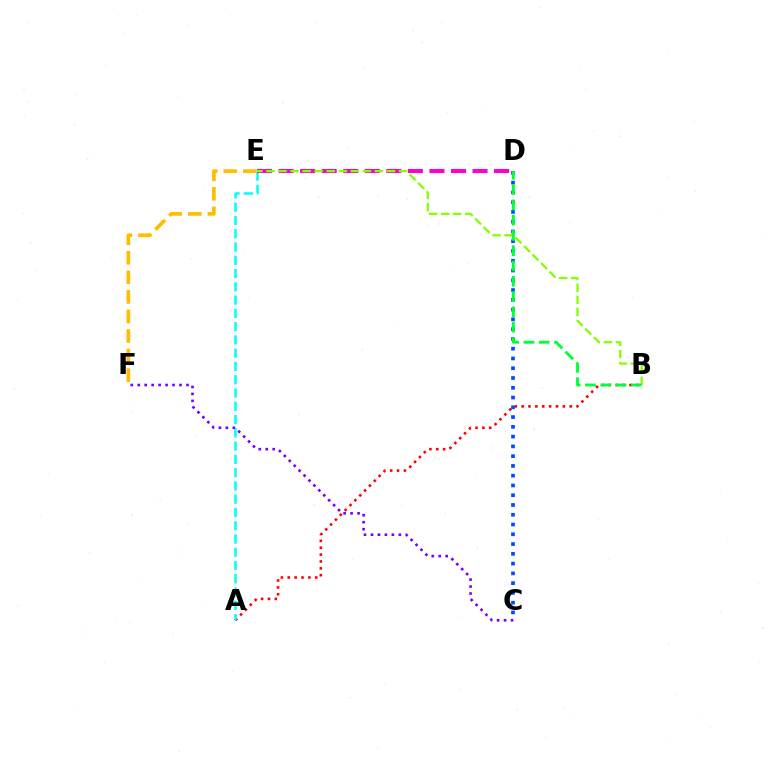{('A', 'B'): [{'color': '#ff0000', 'line_style': 'dotted', 'thickness': 1.87}], ('A', 'E'): [{'color': '#00fff6', 'line_style': 'dashed', 'thickness': 1.8}], ('D', 'E'): [{'color': '#ff00cf', 'line_style': 'dashed', 'thickness': 2.93}], ('E', 'F'): [{'color': '#ffbd00', 'line_style': 'dashed', 'thickness': 2.66}], ('C', 'D'): [{'color': '#004bff', 'line_style': 'dotted', 'thickness': 2.65}], ('B', 'E'): [{'color': '#84ff00', 'line_style': 'dashed', 'thickness': 1.64}], ('C', 'F'): [{'color': '#7200ff', 'line_style': 'dotted', 'thickness': 1.89}], ('B', 'D'): [{'color': '#00ff39', 'line_style': 'dashed', 'thickness': 2.08}]}